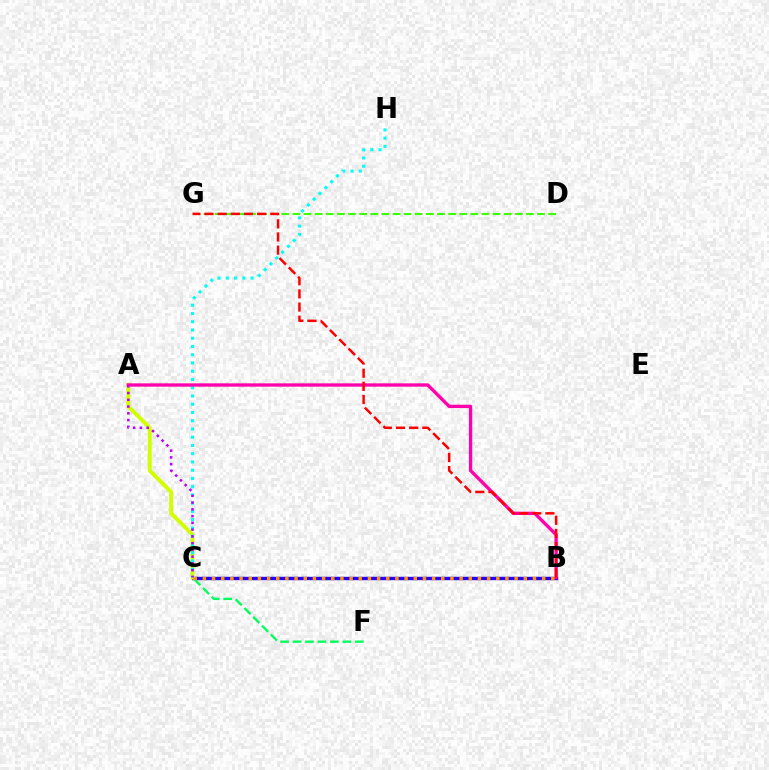{('B', 'C'): [{'color': '#0074ff', 'line_style': 'dotted', 'thickness': 1.59}, {'color': '#2500ff', 'line_style': 'solid', 'thickness': 2.42}, {'color': '#ff9400', 'line_style': 'dotted', 'thickness': 2.49}], ('D', 'G'): [{'color': '#3dff00', 'line_style': 'dashed', 'thickness': 1.51}], ('A', 'C'): [{'color': '#d1ff00', 'line_style': 'solid', 'thickness': 2.83}, {'color': '#b900ff', 'line_style': 'dotted', 'thickness': 1.84}], ('C', 'H'): [{'color': '#00fff6', 'line_style': 'dotted', 'thickness': 2.24}], ('A', 'B'): [{'color': '#ff00ac', 'line_style': 'solid', 'thickness': 2.4}], ('C', 'F'): [{'color': '#00ff5c', 'line_style': 'dashed', 'thickness': 1.69}], ('B', 'G'): [{'color': '#ff0000', 'line_style': 'dashed', 'thickness': 1.79}]}